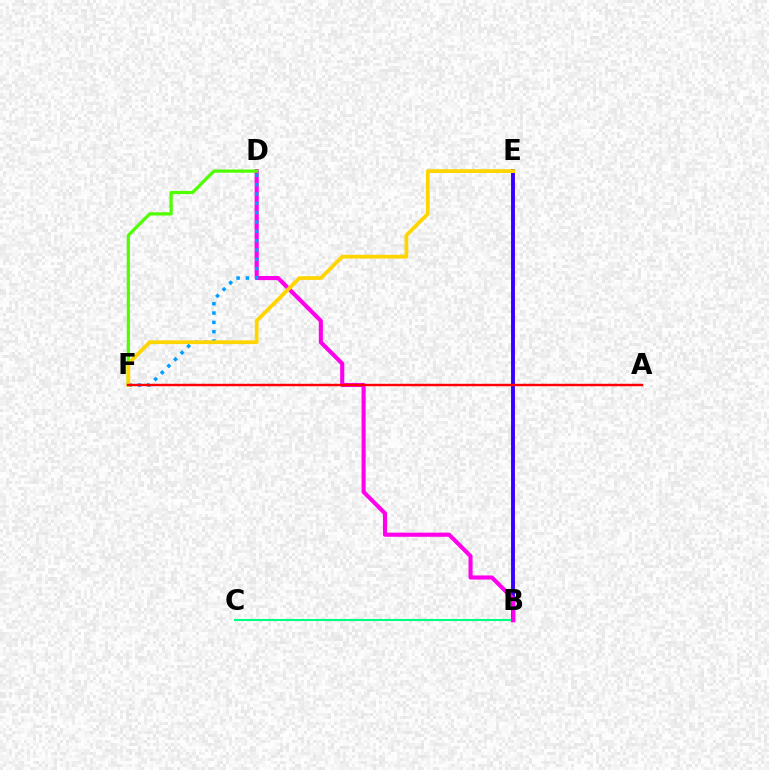{('B', 'E'): [{'color': '#3700ff', 'line_style': 'solid', 'thickness': 2.8}], ('B', 'C'): [{'color': '#00ff86', 'line_style': 'solid', 'thickness': 1.53}], ('B', 'D'): [{'color': '#ff00ed', 'line_style': 'solid', 'thickness': 2.96}], ('D', 'F'): [{'color': '#009eff', 'line_style': 'dotted', 'thickness': 2.54}, {'color': '#4fff00', 'line_style': 'solid', 'thickness': 2.31}], ('E', 'F'): [{'color': '#ffd500', 'line_style': 'solid', 'thickness': 2.71}], ('A', 'F'): [{'color': '#ff0000', 'line_style': 'solid', 'thickness': 1.75}]}